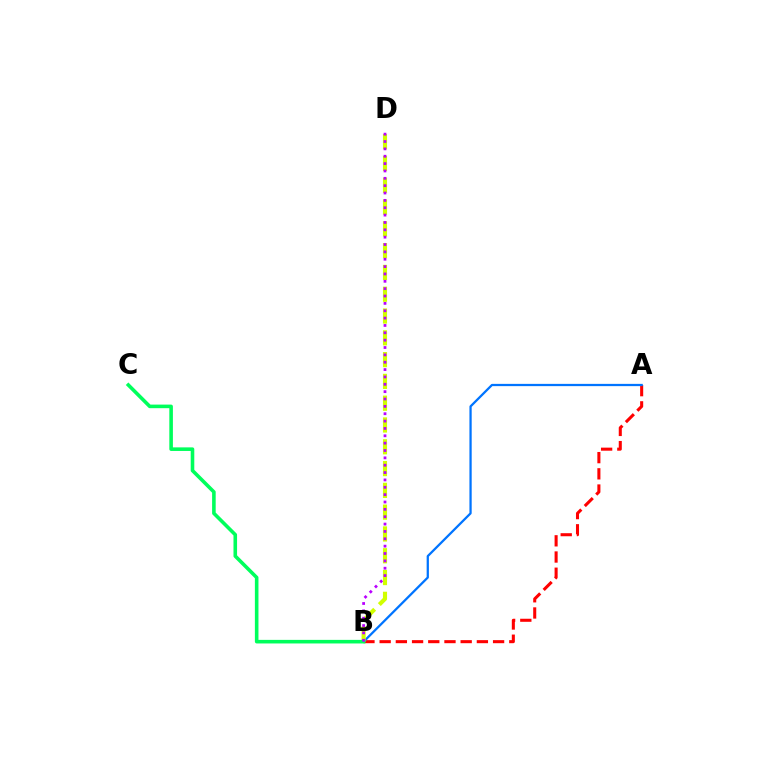{('A', 'B'): [{'color': '#ff0000', 'line_style': 'dashed', 'thickness': 2.2}, {'color': '#0074ff', 'line_style': 'solid', 'thickness': 1.62}], ('B', 'D'): [{'color': '#d1ff00', 'line_style': 'dashed', 'thickness': 2.96}, {'color': '#b900ff', 'line_style': 'dotted', 'thickness': 2.0}], ('B', 'C'): [{'color': '#00ff5c', 'line_style': 'solid', 'thickness': 2.58}]}